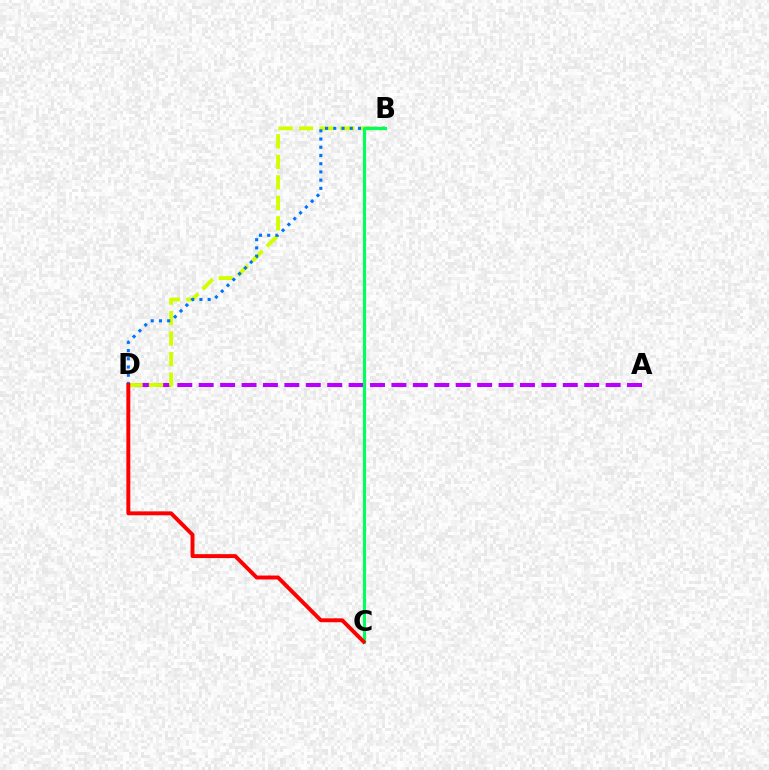{('A', 'D'): [{'color': '#b900ff', 'line_style': 'dashed', 'thickness': 2.91}], ('B', 'D'): [{'color': '#d1ff00', 'line_style': 'dashed', 'thickness': 2.79}, {'color': '#0074ff', 'line_style': 'dotted', 'thickness': 2.23}], ('B', 'C'): [{'color': '#00ff5c', 'line_style': 'solid', 'thickness': 2.24}], ('C', 'D'): [{'color': '#ff0000', 'line_style': 'solid', 'thickness': 2.83}]}